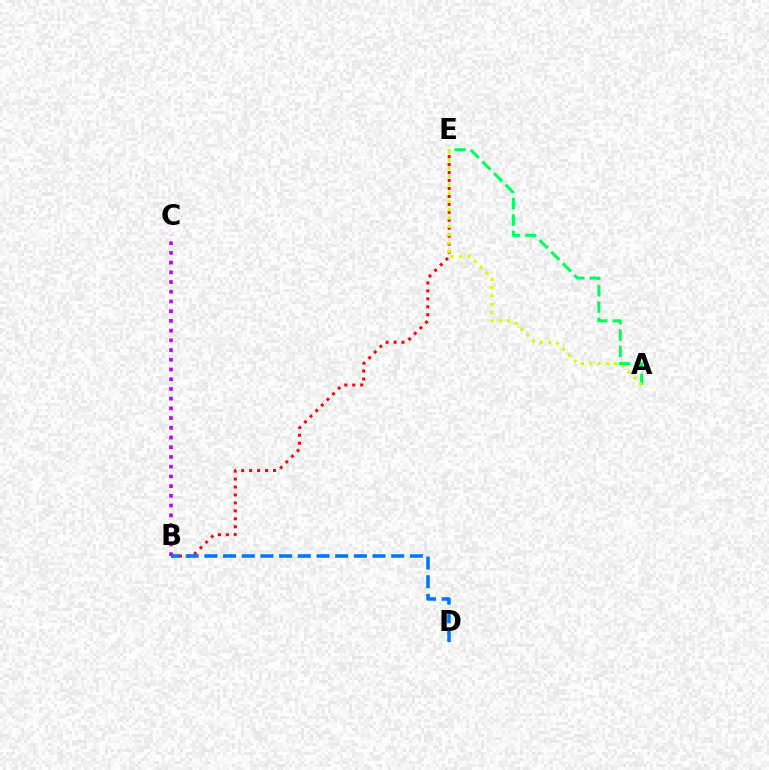{('B', 'C'): [{'color': '#b900ff', 'line_style': 'dotted', 'thickness': 2.64}], ('B', 'E'): [{'color': '#ff0000', 'line_style': 'dotted', 'thickness': 2.16}], ('A', 'E'): [{'color': '#00ff5c', 'line_style': 'dashed', 'thickness': 2.23}, {'color': '#d1ff00', 'line_style': 'dotted', 'thickness': 2.26}], ('B', 'D'): [{'color': '#0074ff', 'line_style': 'dashed', 'thickness': 2.54}]}